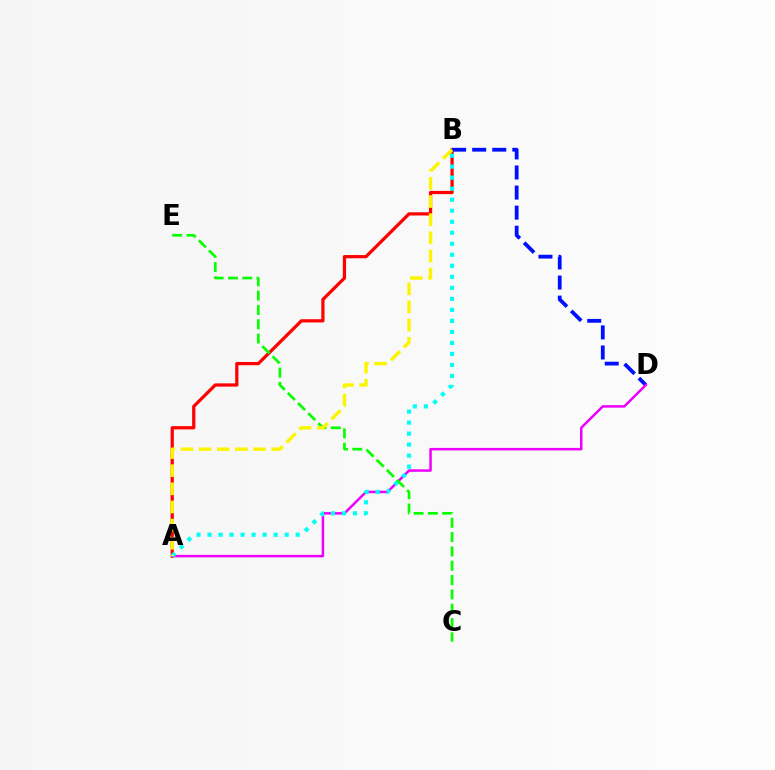{('A', 'B'): [{'color': '#ff0000', 'line_style': 'solid', 'thickness': 2.33}, {'color': '#00fff6', 'line_style': 'dotted', 'thickness': 2.99}, {'color': '#fcf500', 'line_style': 'dashed', 'thickness': 2.46}], ('B', 'D'): [{'color': '#0010ff', 'line_style': 'dashed', 'thickness': 2.73}], ('A', 'D'): [{'color': '#ee00ff', 'line_style': 'solid', 'thickness': 1.8}], ('C', 'E'): [{'color': '#08ff00', 'line_style': 'dashed', 'thickness': 1.95}]}